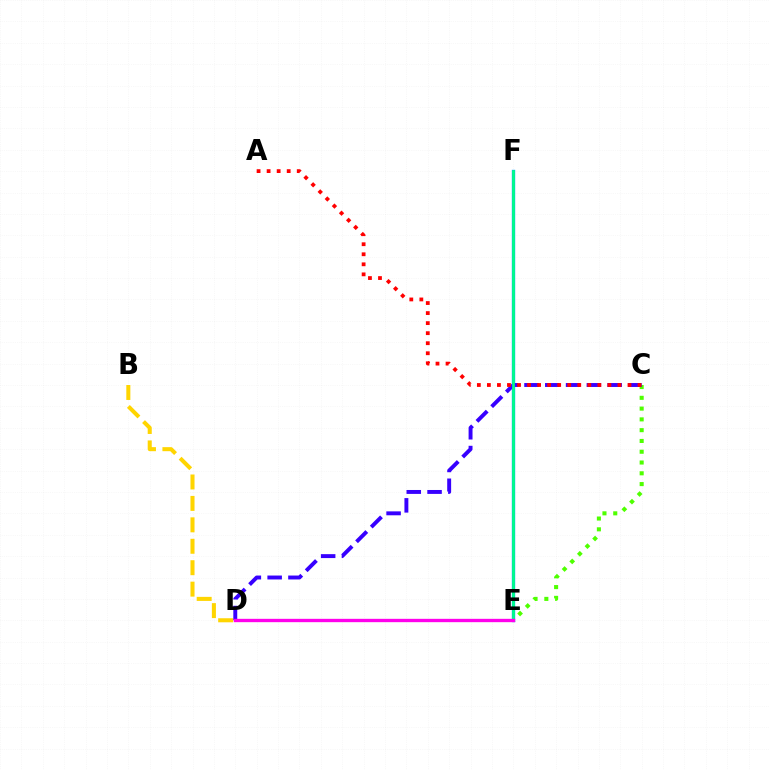{('E', 'F'): [{'color': '#009eff', 'line_style': 'solid', 'thickness': 2.41}, {'color': '#00ff86', 'line_style': 'solid', 'thickness': 1.93}], ('B', 'D'): [{'color': '#ffd500', 'line_style': 'dashed', 'thickness': 2.91}], ('C', 'E'): [{'color': '#4fff00', 'line_style': 'dotted', 'thickness': 2.93}], ('C', 'D'): [{'color': '#3700ff', 'line_style': 'dashed', 'thickness': 2.82}], ('A', 'C'): [{'color': '#ff0000', 'line_style': 'dotted', 'thickness': 2.73}], ('D', 'E'): [{'color': '#ff00ed', 'line_style': 'solid', 'thickness': 2.41}]}